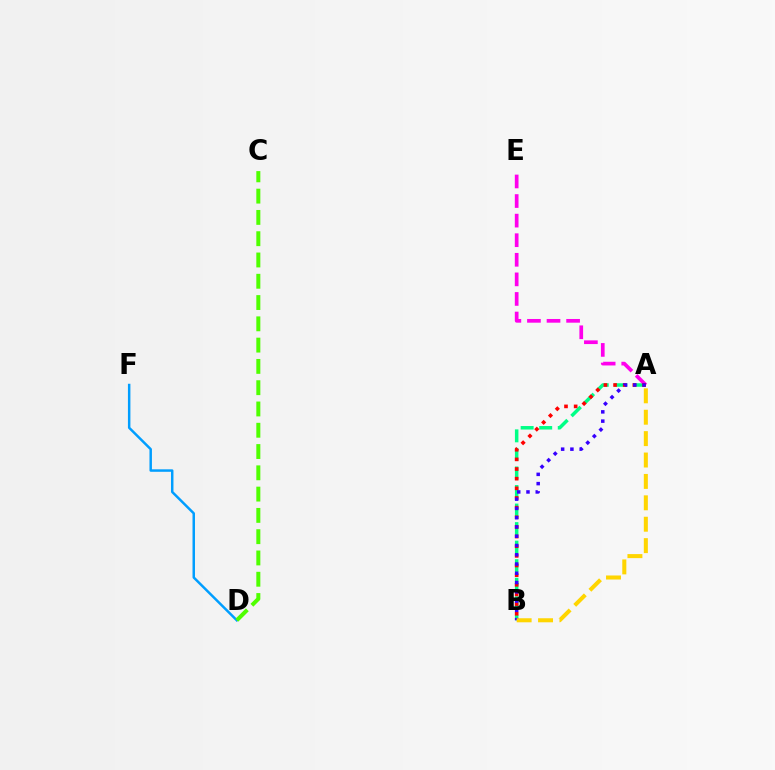{('D', 'F'): [{'color': '#009eff', 'line_style': 'solid', 'thickness': 1.78}], ('A', 'B'): [{'color': '#00ff86', 'line_style': 'dashed', 'thickness': 2.52}, {'color': '#ff0000', 'line_style': 'dotted', 'thickness': 2.62}, {'color': '#3700ff', 'line_style': 'dotted', 'thickness': 2.52}, {'color': '#ffd500', 'line_style': 'dashed', 'thickness': 2.91}], ('A', 'E'): [{'color': '#ff00ed', 'line_style': 'dashed', 'thickness': 2.66}], ('C', 'D'): [{'color': '#4fff00', 'line_style': 'dashed', 'thickness': 2.89}]}